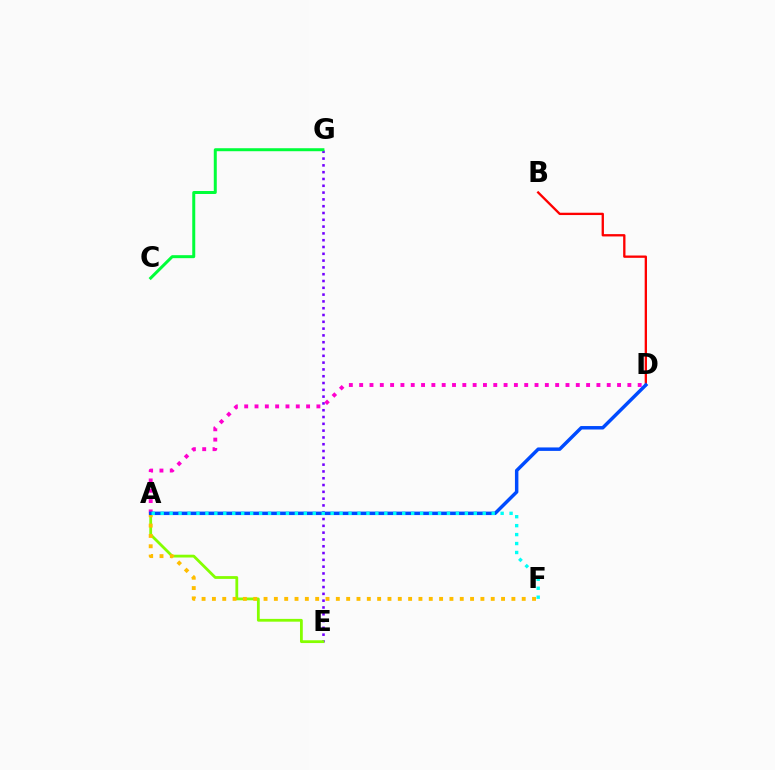{('E', 'G'): [{'color': '#7200ff', 'line_style': 'dotted', 'thickness': 1.85}], ('C', 'G'): [{'color': '#00ff39', 'line_style': 'solid', 'thickness': 2.15}], ('A', 'E'): [{'color': '#84ff00', 'line_style': 'solid', 'thickness': 2.01}], ('B', 'D'): [{'color': '#ff0000', 'line_style': 'solid', 'thickness': 1.67}], ('A', 'F'): [{'color': '#ffbd00', 'line_style': 'dotted', 'thickness': 2.81}, {'color': '#00fff6', 'line_style': 'dotted', 'thickness': 2.43}], ('A', 'D'): [{'color': '#ff00cf', 'line_style': 'dotted', 'thickness': 2.8}, {'color': '#004bff', 'line_style': 'solid', 'thickness': 2.49}]}